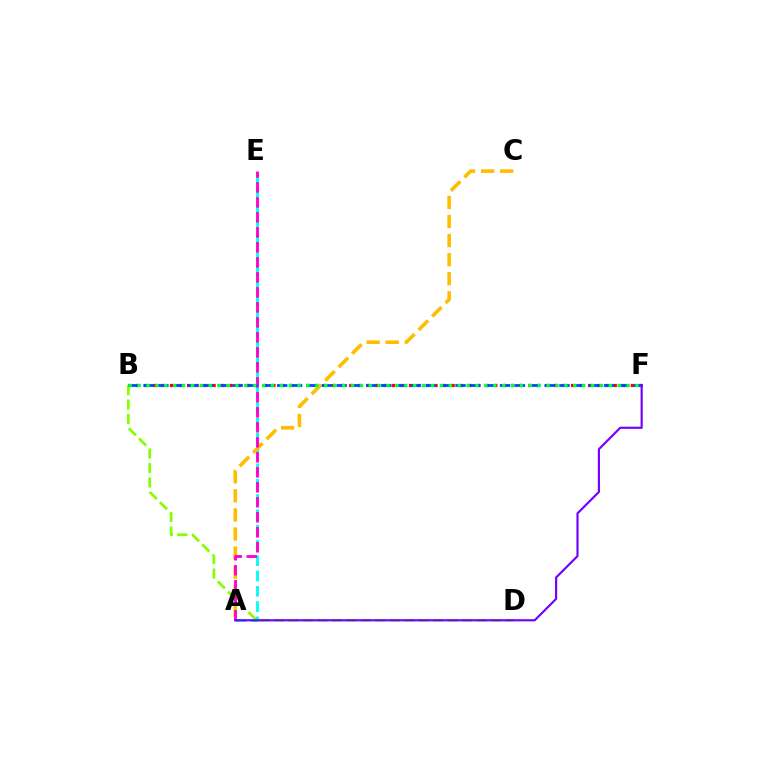{('A', 'E'): [{'color': '#00fff6', 'line_style': 'dashed', 'thickness': 2.08}, {'color': '#ff00cf', 'line_style': 'dashed', 'thickness': 2.04}], ('B', 'F'): [{'color': '#ff0000', 'line_style': 'dotted', 'thickness': 2.32}, {'color': '#004bff', 'line_style': 'dashed', 'thickness': 2.02}, {'color': '#00ff39', 'line_style': 'dotted', 'thickness': 2.42}], ('A', 'C'): [{'color': '#ffbd00', 'line_style': 'dashed', 'thickness': 2.59}], ('B', 'D'): [{'color': '#84ff00', 'line_style': 'dashed', 'thickness': 1.97}], ('A', 'F'): [{'color': '#7200ff', 'line_style': 'solid', 'thickness': 1.55}]}